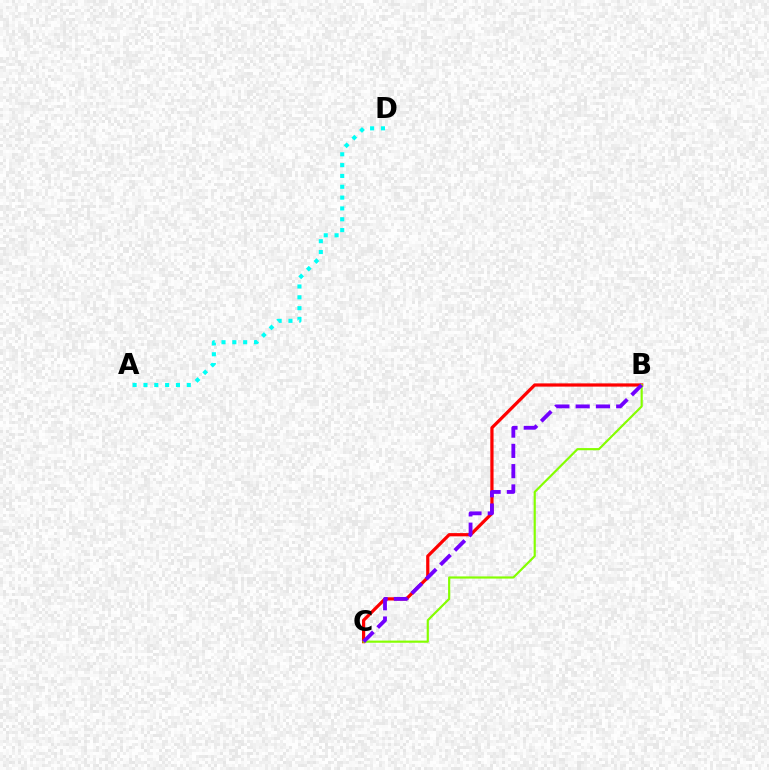{('A', 'D'): [{'color': '#00fff6', 'line_style': 'dotted', 'thickness': 2.94}], ('B', 'C'): [{'color': '#ff0000', 'line_style': 'solid', 'thickness': 2.32}, {'color': '#84ff00', 'line_style': 'solid', 'thickness': 1.56}, {'color': '#7200ff', 'line_style': 'dashed', 'thickness': 2.75}]}